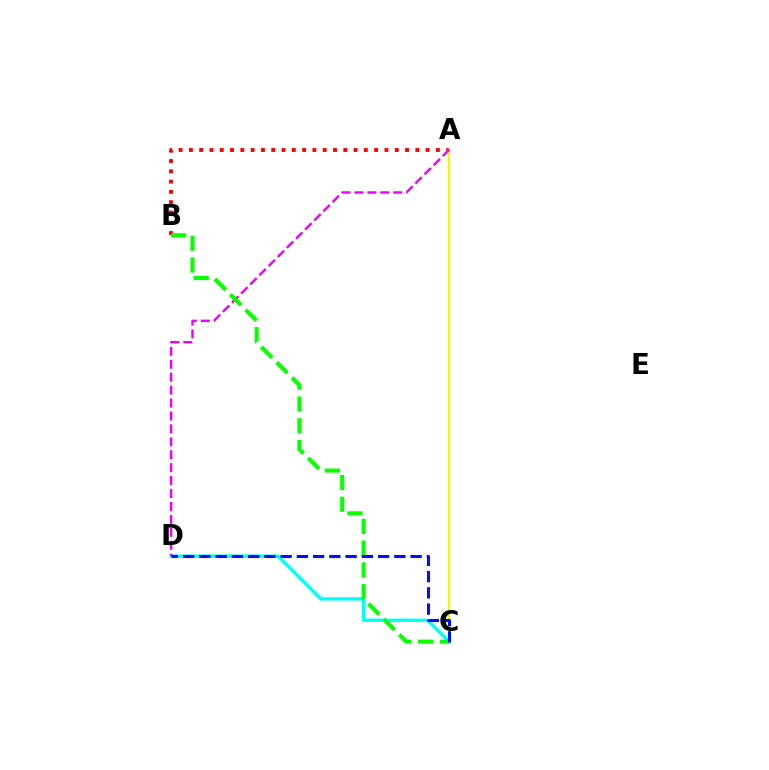{('A', 'B'): [{'color': '#ff0000', 'line_style': 'dotted', 'thickness': 2.8}], ('C', 'D'): [{'color': '#00fff6', 'line_style': 'solid', 'thickness': 2.39}, {'color': '#0010ff', 'line_style': 'dashed', 'thickness': 2.21}], ('A', 'C'): [{'color': '#fcf500', 'line_style': 'solid', 'thickness': 1.61}], ('A', 'D'): [{'color': '#ee00ff', 'line_style': 'dashed', 'thickness': 1.76}], ('B', 'C'): [{'color': '#08ff00', 'line_style': 'dashed', 'thickness': 2.96}]}